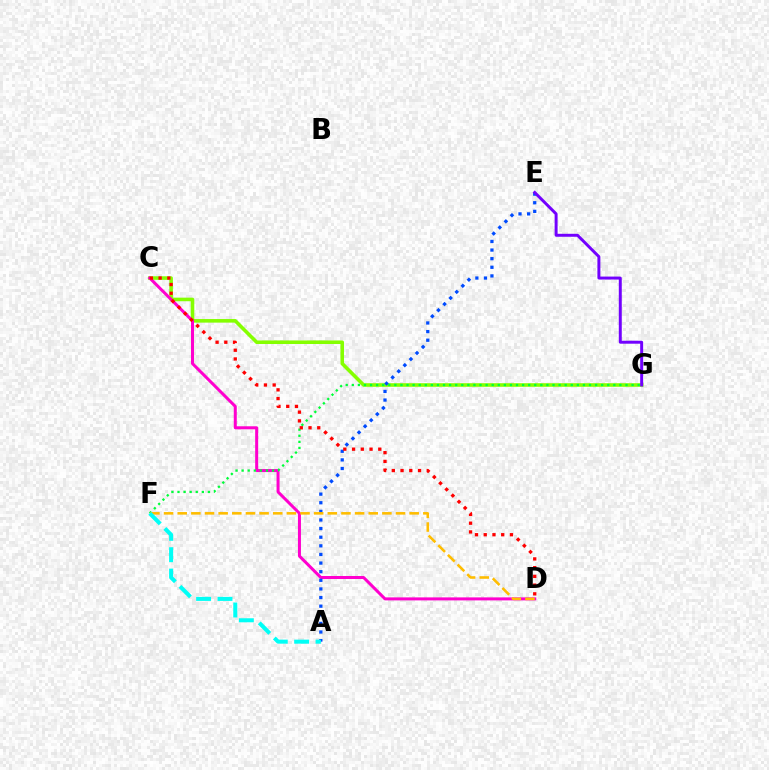{('C', 'G'): [{'color': '#84ff00', 'line_style': 'solid', 'thickness': 2.58}], ('C', 'D'): [{'color': '#ff00cf', 'line_style': 'solid', 'thickness': 2.17}, {'color': '#ff0000', 'line_style': 'dotted', 'thickness': 2.37}], ('A', 'E'): [{'color': '#004bff', 'line_style': 'dotted', 'thickness': 2.34}], ('F', 'G'): [{'color': '#00ff39', 'line_style': 'dotted', 'thickness': 1.65}], ('D', 'F'): [{'color': '#ffbd00', 'line_style': 'dashed', 'thickness': 1.85}], ('E', 'G'): [{'color': '#7200ff', 'line_style': 'solid', 'thickness': 2.13}], ('A', 'F'): [{'color': '#00fff6', 'line_style': 'dashed', 'thickness': 2.9}]}